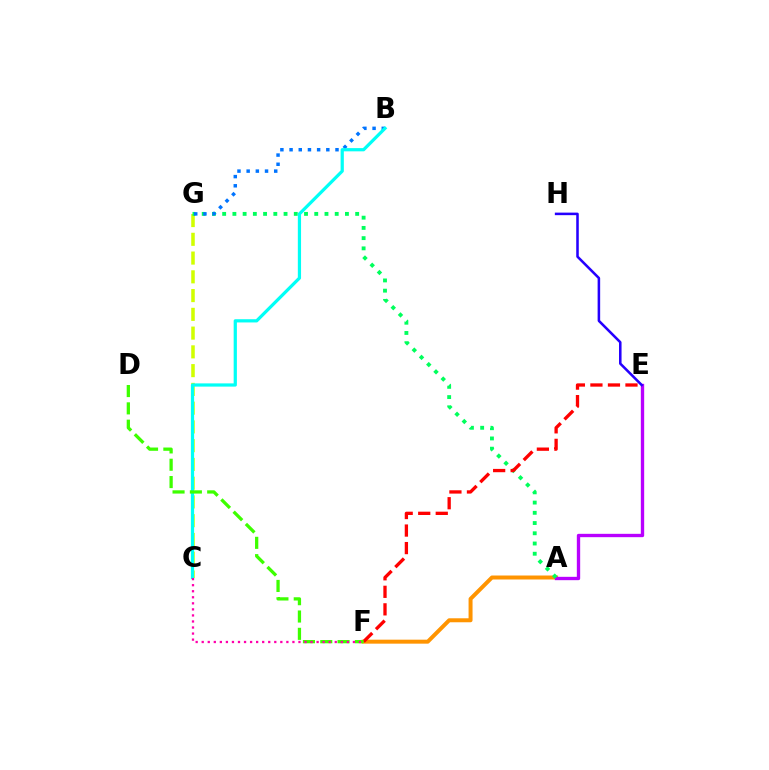{('A', 'F'): [{'color': '#ff9400', 'line_style': 'solid', 'thickness': 2.87}], ('C', 'G'): [{'color': '#d1ff00', 'line_style': 'dashed', 'thickness': 2.55}], ('A', 'E'): [{'color': '#b900ff', 'line_style': 'solid', 'thickness': 2.4}], ('A', 'G'): [{'color': '#00ff5c', 'line_style': 'dotted', 'thickness': 2.78}], ('B', 'G'): [{'color': '#0074ff', 'line_style': 'dotted', 'thickness': 2.5}], ('B', 'C'): [{'color': '#00fff6', 'line_style': 'solid', 'thickness': 2.32}], ('E', 'H'): [{'color': '#2500ff', 'line_style': 'solid', 'thickness': 1.83}], ('E', 'F'): [{'color': '#ff0000', 'line_style': 'dashed', 'thickness': 2.38}], ('D', 'F'): [{'color': '#3dff00', 'line_style': 'dashed', 'thickness': 2.35}], ('C', 'F'): [{'color': '#ff00ac', 'line_style': 'dotted', 'thickness': 1.64}]}